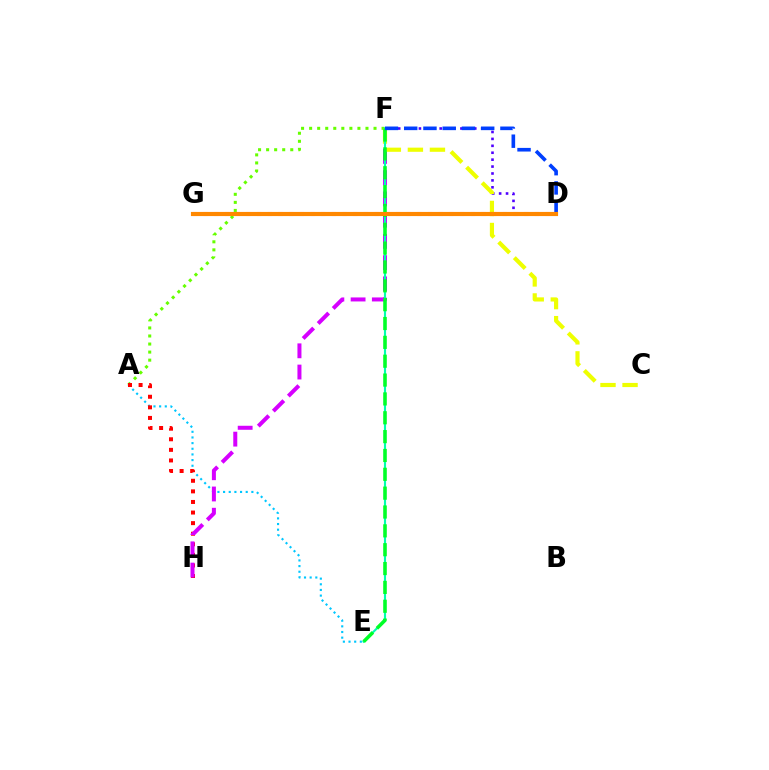{('A', 'E'): [{'color': '#00c7ff', 'line_style': 'dotted', 'thickness': 1.54}], ('A', 'F'): [{'color': '#66ff00', 'line_style': 'dotted', 'thickness': 2.19}], ('A', 'H'): [{'color': '#ff0000', 'line_style': 'dotted', 'thickness': 2.88}], ('F', 'H'): [{'color': '#d600ff', 'line_style': 'dashed', 'thickness': 2.89}], ('D', 'F'): [{'color': '#4f00ff', 'line_style': 'dotted', 'thickness': 1.88}, {'color': '#003fff', 'line_style': 'dashed', 'thickness': 2.61}], ('C', 'F'): [{'color': '#eeff00', 'line_style': 'dashed', 'thickness': 2.99}], ('E', 'F'): [{'color': '#00ffaf', 'line_style': 'solid', 'thickness': 1.54}, {'color': '#00ff27', 'line_style': 'dashed', 'thickness': 2.56}], ('D', 'G'): [{'color': '#ff00a0', 'line_style': 'dotted', 'thickness': 2.9}, {'color': '#ff8800', 'line_style': 'solid', 'thickness': 2.98}]}